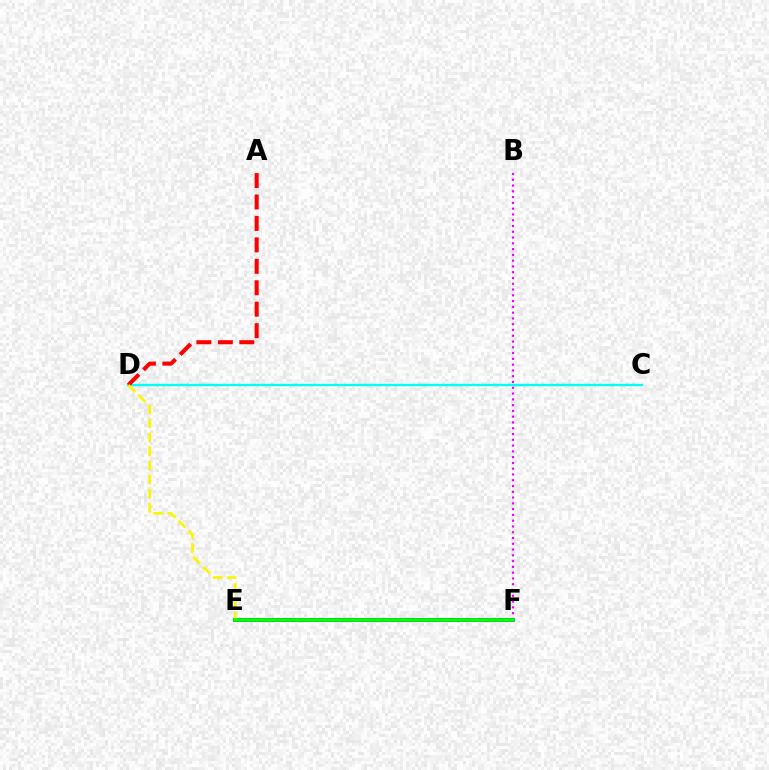{('C', 'D'): [{'color': '#00fff6', 'line_style': 'solid', 'thickness': 1.72}], ('A', 'D'): [{'color': '#ff0000', 'line_style': 'dashed', 'thickness': 2.91}], ('E', 'F'): [{'color': '#0010ff', 'line_style': 'solid', 'thickness': 2.73}, {'color': '#08ff00', 'line_style': 'solid', 'thickness': 2.6}], ('D', 'E'): [{'color': '#fcf500', 'line_style': 'dashed', 'thickness': 1.91}], ('B', 'F'): [{'color': '#ee00ff', 'line_style': 'dotted', 'thickness': 1.57}]}